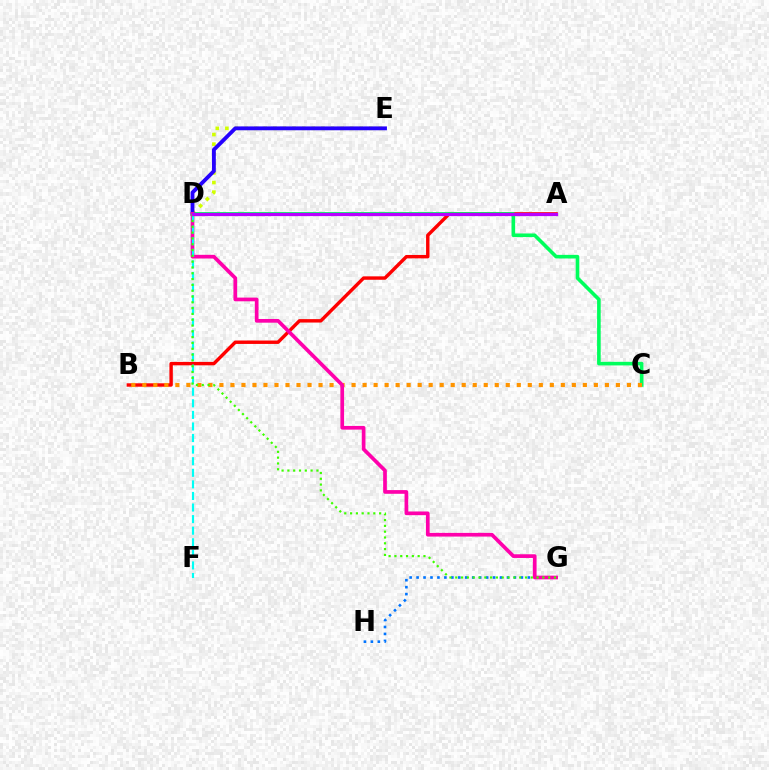{('D', 'E'): [{'color': '#d1ff00', 'line_style': 'dotted', 'thickness': 2.61}, {'color': '#2500ff', 'line_style': 'solid', 'thickness': 2.77}], ('A', 'B'): [{'color': '#ff0000', 'line_style': 'solid', 'thickness': 2.46}], ('C', 'D'): [{'color': '#00ff5c', 'line_style': 'solid', 'thickness': 2.6}], ('B', 'C'): [{'color': '#ff9400', 'line_style': 'dotted', 'thickness': 2.99}], ('G', 'H'): [{'color': '#0074ff', 'line_style': 'dotted', 'thickness': 1.89}], ('D', 'G'): [{'color': '#ff00ac', 'line_style': 'solid', 'thickness': 2.66}, {'color': '#3dff00', 'line_style': 'dotted', 'thickness': 1.58}], ('D', 'F'): [{'color': '#00fff6', 'line_style': 'dashed', 'thickness': 1.57}], ('A', 'D'): [{'color': '#b900ff', 'line_style': 'solid', 'thickness': 2.33}]}